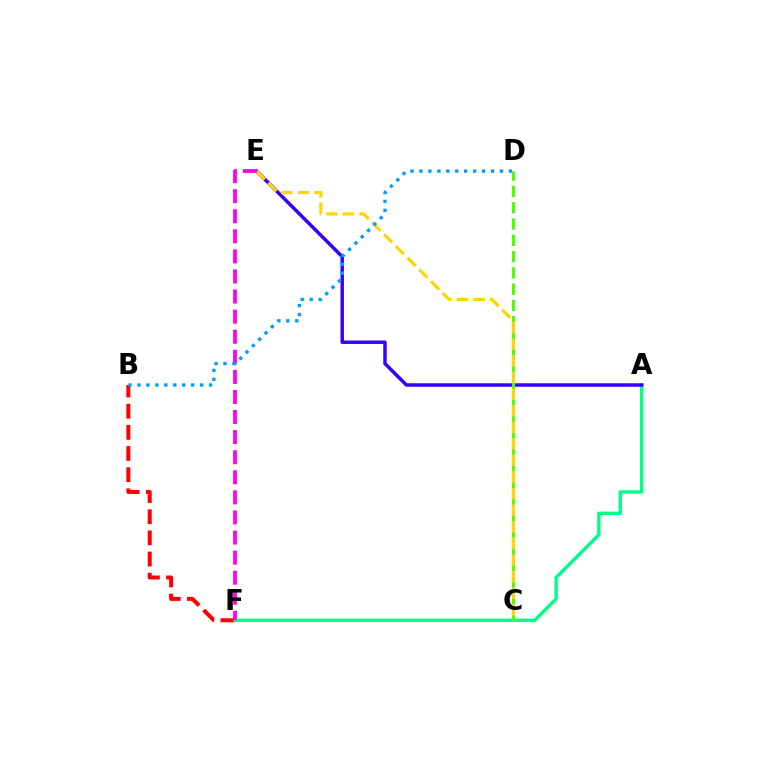{('B', 'F'): [{'color': '#ff0000', 'line_style': 'dashed', 'thickness': 2.87}], ('A', 'F'): [{'color': '#00ff86', 'line_style': 'solid', 'thickness': 2.45}], ('A', 'E'): [{'color': '#3700ff', 'line_style': 'solid', 'thickness': 2.5}], ('C', 'D'): [{'color': '#4fff00', 'line_style': 'dashed', 'thickness': 2.21}], ('C', 'E'): [{'color': '#ffd500', 'line_style': 'dashed', 'thickness': 2.26}], ('E', 'F'): [{'color': '#ff00ed', 'line_style': 'dashed', 'thickness': 2.73}], ('B', 'D'): [{'color': '#009eff', 'line_style': 'dotted', 'thickness': 2.43}]}